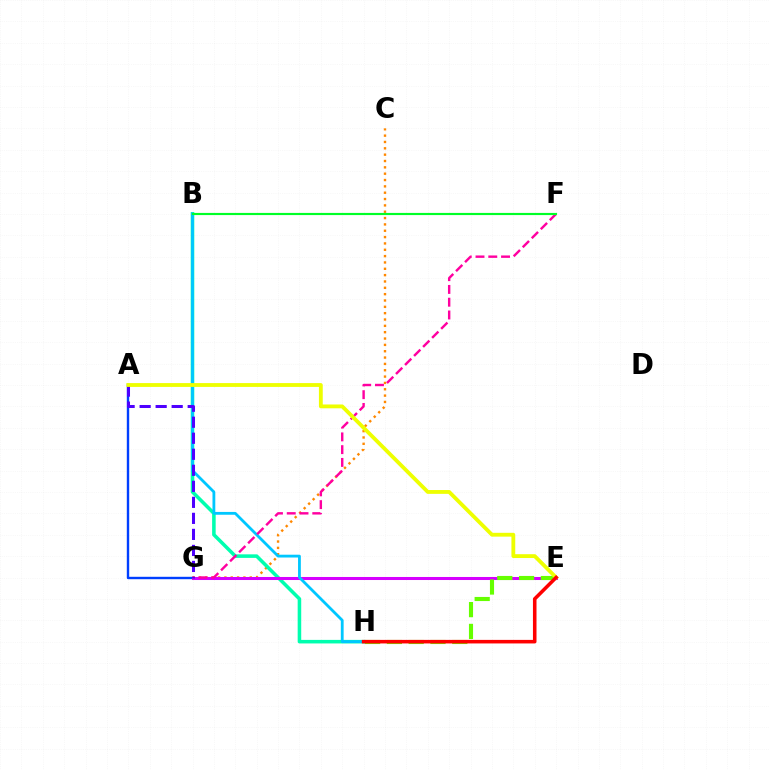{('C', 'G'): [{'color': '#ff8800', 'line_style': 'dotted', 'thickness': 1.72}], ('B', 'H'): [{'color': '#00ffaf', 'line_style': 'solid', 'thickness': 2.56}, {'color': '#00c7ff', 'line_style': 'solid', 'thickness': 2.02}], ('A', 'G'): [{'color': '#003fff', 'line_style': 'solid', 'thickness': 1.72}, {'color': '#4f00ff', 'line_style': 'dashed', 'thickness': 2.18}], ('E', 'G'): [{'color': '#d600ff', 'line_style': 'solid', 'thickness': 2.19}], ('E', 'H'): [{'color': '#66ff00', 'line_style': 'dashed', 'thickness': 2.96}, {'color': '#ff0000', 'line_style': 'solid', 'thickness': 2.56}], ('F', 'G'): [{'color': '#ff00a0', 'line_style': 'dashed', 'thickness': 1.73}], ('B', 'F'): [{'color': '#00ff27', 'line_style': 'solid', 'thickness': 1.56}], ('A', 'E'): [{'color': '#eeff00', 'line_style': 'solid', 'thickness': 2.76}]}